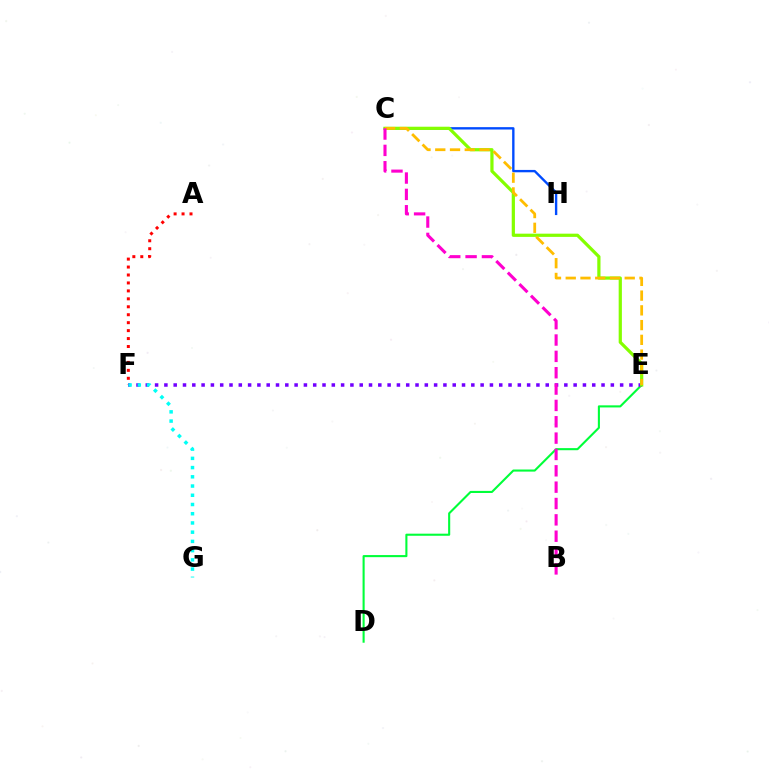{('D', 'E'): [{'color': '#00ff39', 'line_style': 'solid', 'thickness': 1.51}], ('A', 'F'): [{'color': '#ff0000', 'line_style': 'dotted', 'thickness': 2.16}], ('E', 'F'): [{'color': '#7200ff', 'line_style': 'dotted', 'thickness': 2.53}], ('C', 'H'): [{'color': '#004bff', 'line_style': 'solid', 'thickness': 1.7}], ('C', 'E'): [{'color': '#84ff00', 'line_style': 'solid', 'thickness': 2.32}, {'color': '#ffbd00', 'line_style': 'dashed', 'thickness': 2.0}], ('B', 'C'): [{'color': '#ff00cf', 'line_style': 'dashed', 'thickness': 2.22}], ('F', 'G'): [{'color': '#00fff6', 'line_style': 'dotted', 'thickness': 2.51}]}